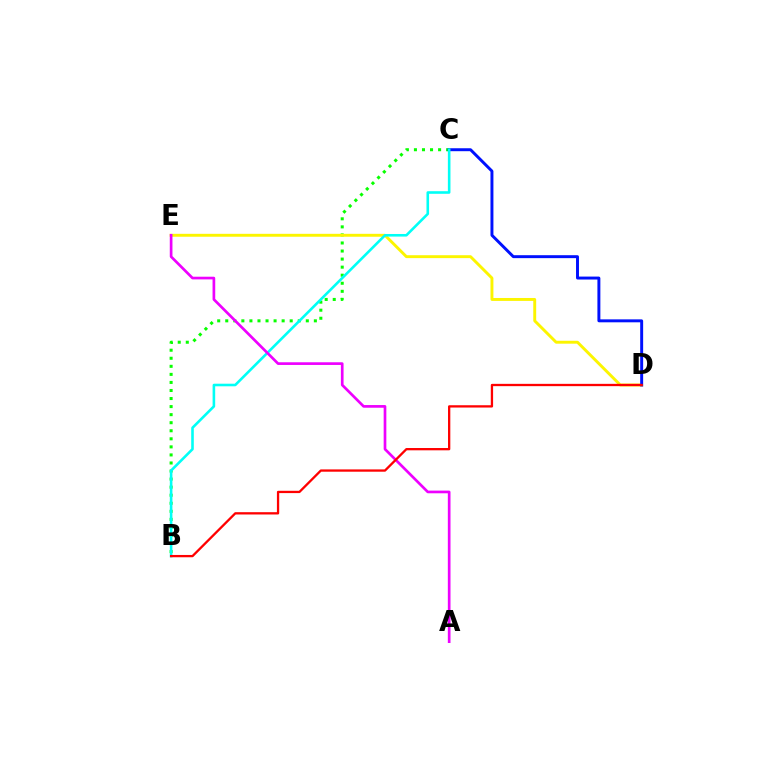{('B', 'C'): [{'color': '#08ff00', 'line_style': 'dotted', 'thickness': 2.19}, {'color': '#00fff6', 'line_style': 'solid', 'thickness': 1.87}], ('D', 'E'): [{'color': '#fcf500', 'line_style': 'solid', 'thickness': 2.1}], ('C', 'D'): [{'color': '#0010ff', 'line_style': 'solid', 'thickness': 2.12}], ('A', 'E'): [{'color': '#ee00ff', 'line_style': 'solid', 'thickness': 1.93}], ('B', 'D'): [{'color': '#ff0000', 'line_style': 'solid', 'thickness': 1.66}]}